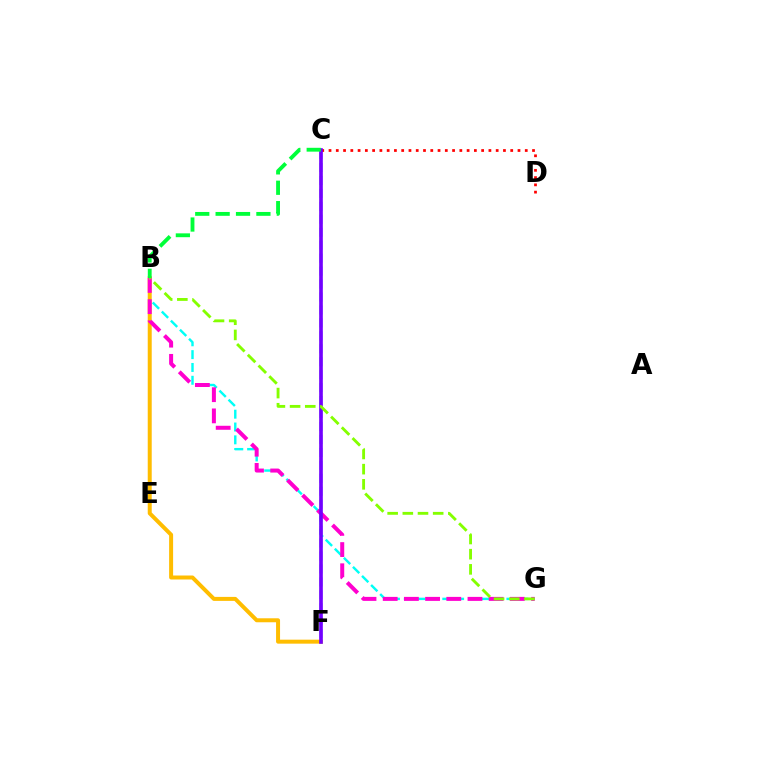{('B', 'G'): [{'color': '#00fff6', 'line_style': 'dashed', 'thickness': 1.74}, {'color': '#ff00cf', 'line_style': 'dashed', 'thickness': 2.88}, {'color': '#84ff00', 'line_style': 'dashed', 'thickness': 2.06}], ('B', 'F'): [{'color': '#ffbd00', 'line_style': 'solid', 'thickness': 2.87}], ('C', 'F'): [{'color': '#004bff', 'line_style': 'dashed', 'thickness': 1.76}, {'color': '#7200ff', 'line_style': 'solid', 'thickness': 2.62}], ('C', 'D'): [{'color': '#ff0000', 'line_style': 'dotted', 'thickness': 1.97}], ('B', 'C'): [{'color': '#00ff39', 'line_style': 'dashed', 'thickness': 2.77}]}